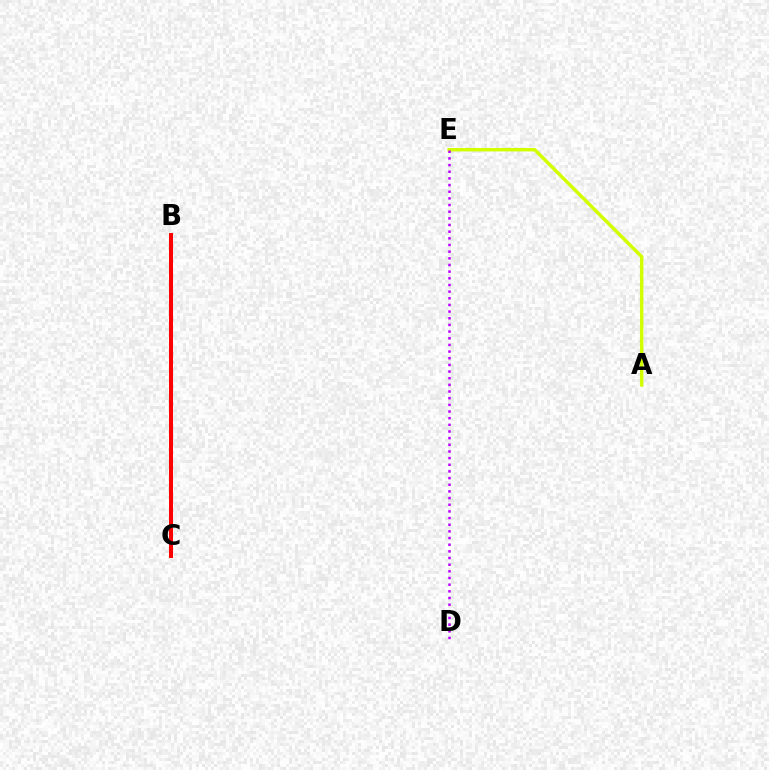{('B', 'C'): [{'color': '#00ff5c', 'line_style': 'dashed', 'thickness': 2.8}, {'color': '#0074ff', 'line_style': 'dotted', 'thickness': 2.25}, {'color': '#ff0000', 'line_style': 'solid', 'thickness': 2.9}], ('A', 'E'): [{'color': '#d1ff00', 'line_style': 'solid', 'thickness': 2.48}], ('D', 'E'): [{'color': '#b900ff', 'line_style': 'dotted', 'thickness': 1.81}]}